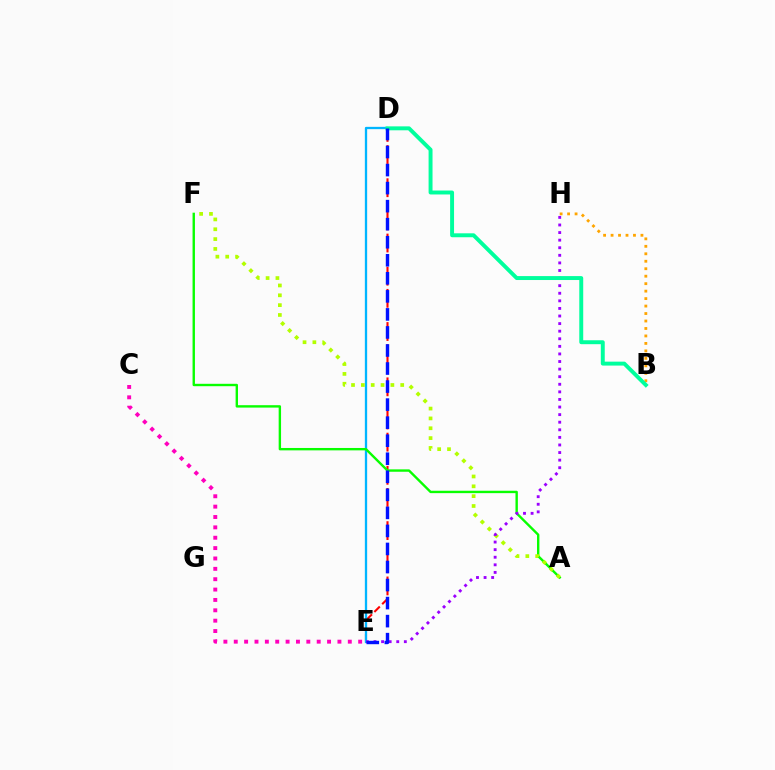{('D', 'E'): [{'color': '#ff0000', 'line_style': 'dashed', 'thickness': 1.5}, {'color': '#00b5ff', 'line_style': 'solid', 'thickness': 1.66}, {'color': '#0010ff', 'line_style': 'dashed', 'thickness': 2.45}], ('C', 'E'): [{'color': '#ff00bd', 'line_style': 'dotted', 'thickness': 2.82}], ('B', 'H'): [{'color': '#ffa500', 'line_style': 'dotted', 'thickness': 2.03}], ('A', 'F'): [{'color': '#08ff00', 'line_style': 'solid', 'thickness': 1.72}, {'color': '#b3ff00', 'line_style': 'dotted', 'thickness': 2.67}], ('E', 'H'): [{'color': '#9b00ff', 'line_style': 'dotted', 'thickness': 2.06}], ('B', 'D'): [{'color': '#00ff9d', 'line_style': 'solid', 'thickness': 2.83}]}